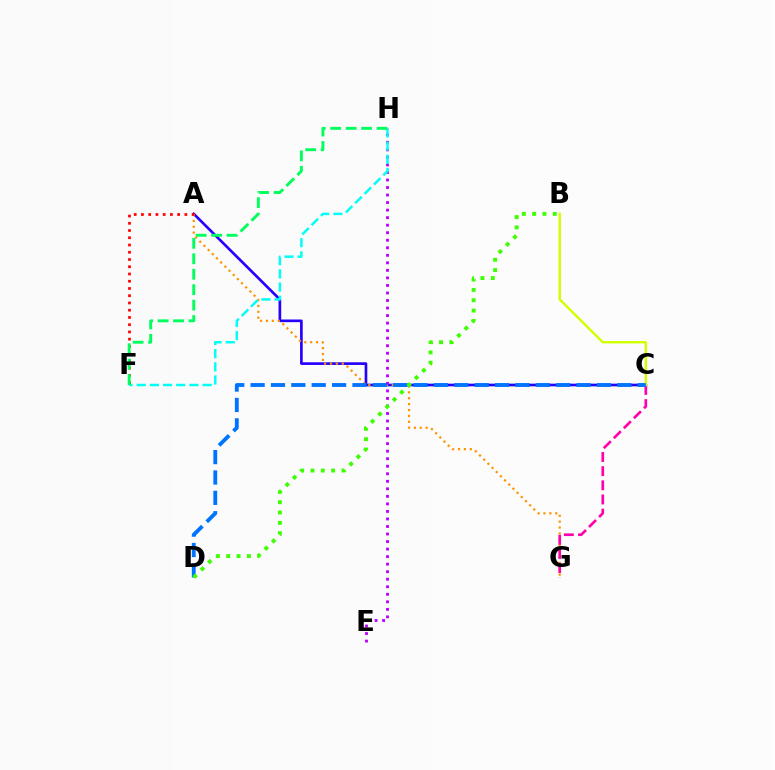{('A', 'C'): [{'color': '#2500ff', 'line_style': 'solid', 'thickness': 1.92}], ('A', 'G'): [{'color': '#ff9400', 'line_style': 'dotted', 'thickness': 1.6}], ('C', 'G'): [{'color': '#ff00ac', 'line_style': 'dashed', 'thickness': 1.92}], ('B', 'C'): [{'color': '#d1ff00', 'line_style': 'solid', 'thickness': 1.74}], ('E', 'H'): [{'color': '#b900ff', 'line_style': 'dotted', 'thickness': 2.05}], ('C', 'D'): [{'color': '#0074ff', 'line_style': 'dashed', 'thickness': 2.77}], ('B', 'D'): [{'color': '#3dff00', 'line_style': 'dotted', 'thickness': 2.81}], ('A', 'F'): [{'color': '#ff0000', 'line_style': 'dotted', 'thickness': 1.97}], ('F', 'H'): [{'color': '#00fff6', 'line_style': 'dashed', 'thickness': 1.79}, {'color': '#00ff5c', 'line_style': 'dashed', 'thickness': 2.1}]}